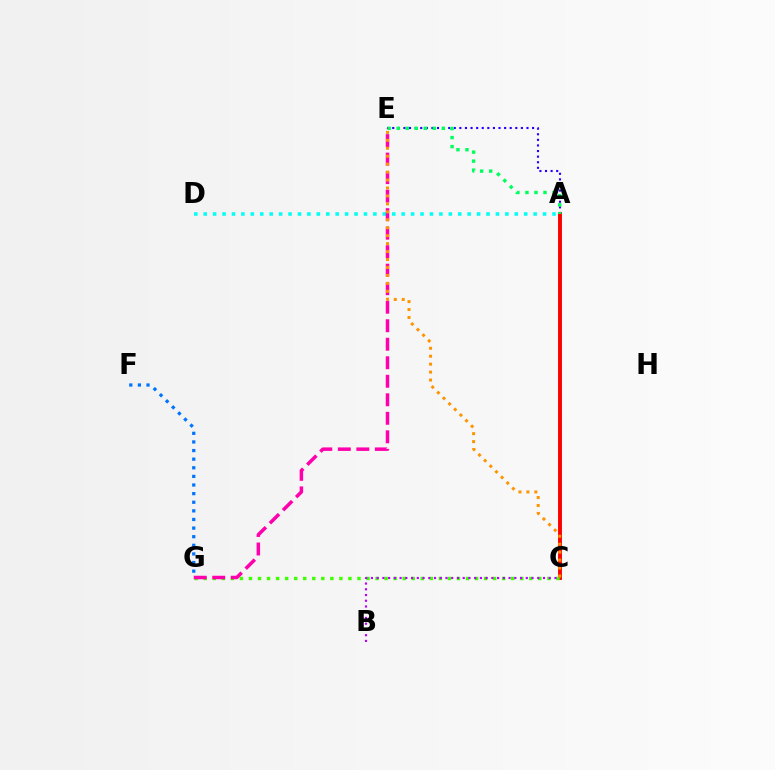{('A', 'E'): [{'color': '#2500ff', 'line_style': 'dotted', 'thickness': 1.52}, {'color': '#00ff5c', 'line_style': 'dotted', 'thickness': 2.45}], ('A', 'C'): [{'color': '#d1ff00', 'line_style': 'dotted', 'thickness': 2.59}, {'color': '#ff0000', 'line_style': 'solid', 'thickness': 2.8}], ('C', 'G'): [{'color': '#3dff00', 'line_style': 'dotted', 'thickness': 2.46}], ('A', 'D'): [{'color': '#00fff6', 'line_style': 'dotted', 'thickness': 2.56}], ('B', 'C'): [{'color': '#b900ff', 'line_style': 'dotted', 'thickness': 1.56}], ('E', 'G'): [{'color': '#ff00ac', 'line_style': 'dashed', 'thickness': 2.52}], ('F', 'G'): [{'color': '#0074ff', 'line_style': 'dotted', 'thickness': 2.34}], ('C', 'E'): [{'color': '#ff9400', 'line_style': 'dotted', 'thickness': 2.16}]}